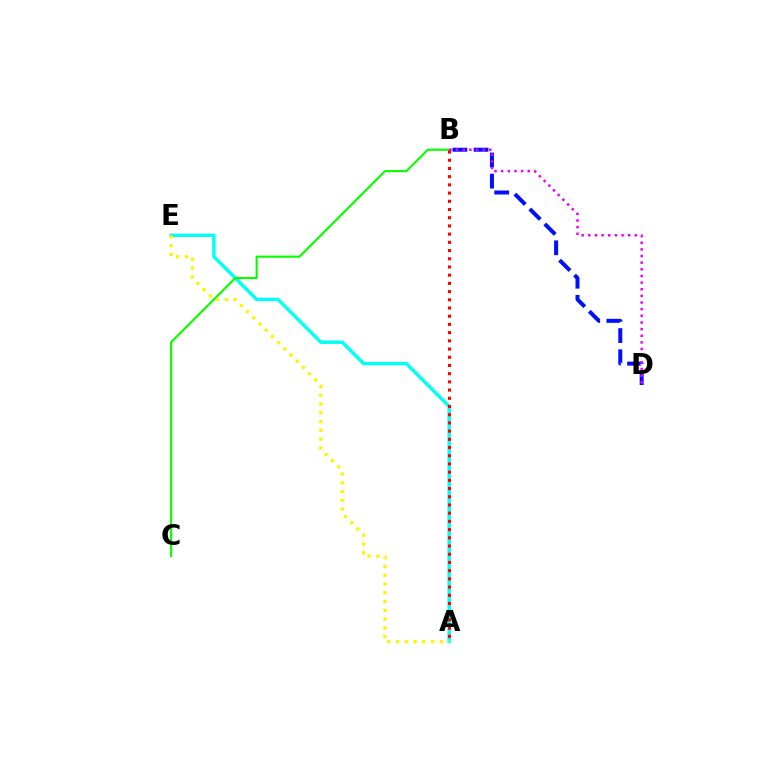{('A', 'E'): [{'color': '#00fff6', 'line_style': 'solid', 'thickness': 2.46}, {'color': '#fcf500', 'line_style': 'dotted', 'thickness': 2.38}], ('B', 'C'): [{'color': '#08ff00', 'line_style': 'solid', 'thickness': 1.55}], ('B', 'D'): [{'color': '#0010ff', 'line_style': 'dashed', 'thickness': 2.87}, {'color': '#ee00ff', 'line_style': 'dotted', 'thickness': 1.81}], ('A', 'B'): [{'color': '#ff0000', 'line_style': 'dotted', 'thickness': 2.23}]}